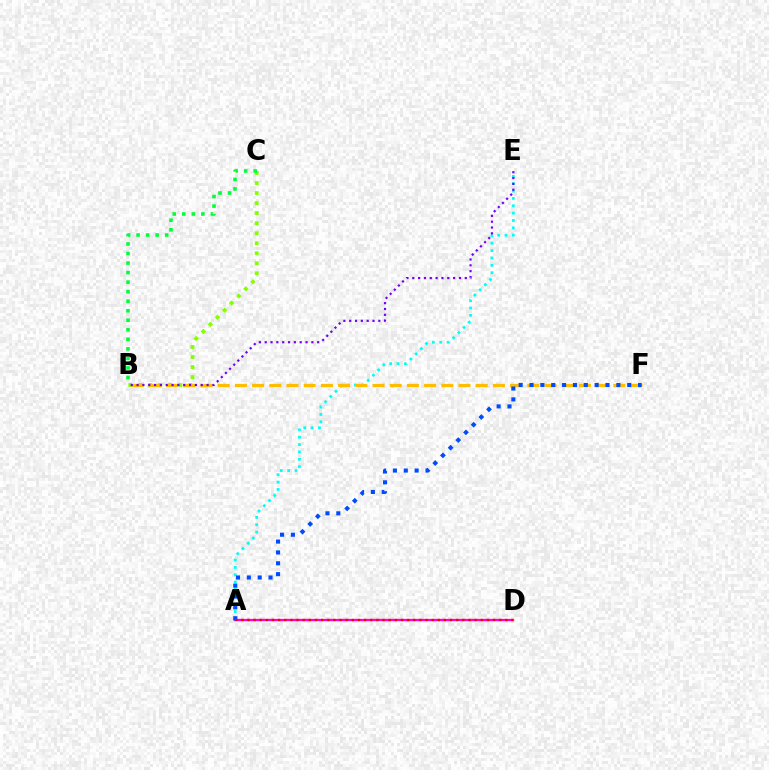{('A', 'D'): [{'color': '#ff00cf', 'line_style': 'solid', 'thickness': 1.65}, {'color': '#ff0000', 'line_style': 'dotted', 'thickness': 1.67}], ('A', 'E'): [{'color': '#00fff6', 'line_style': 'dotted', 'thickness': 2.0}], ('B', 'C'): [{'color': '#84ff00', 'line_style': 'dotted', 'thickness': 2.72}, {'color': '#00ff39', 'line_style': 'dotted', 'thickness': 2.59}], ('B', 'F'): [{'color': '#ffbd00', 'line_style': 'dashed', 'thickness': 2.34}], ('A', 'F'): [{'color': '#004bff', 'line_style': 'dotted', 'thickness': 2.95}], ('B', 'E'): [{'color': '#7200ff', 'line_style': 'dotted', 'thickness': 1.59}]}